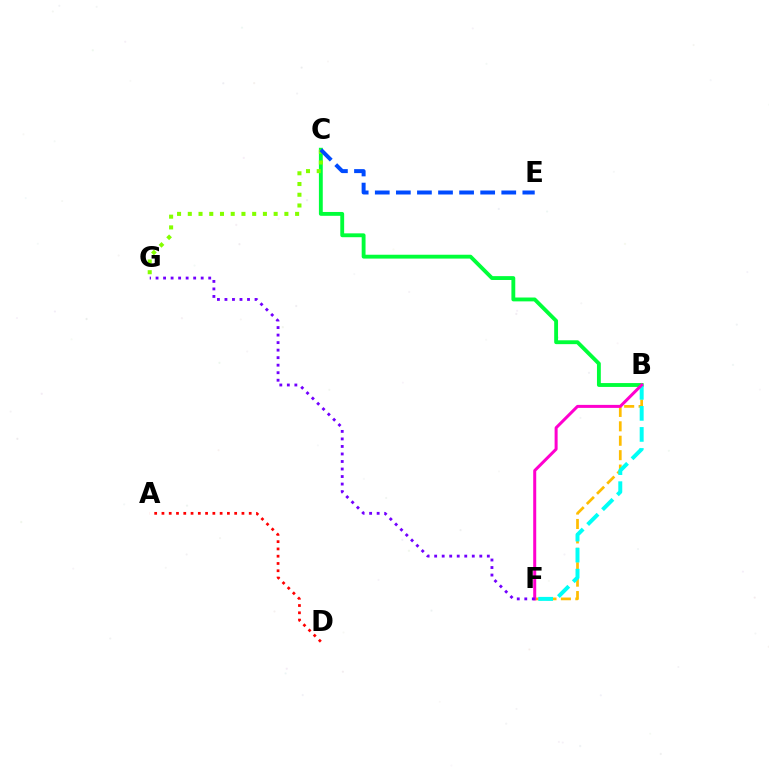{('B', 'C'): [{'color': '#00ff39', 'line_style': 'solid', 'thickness': 2.78}], ('B', 'F'): [{'color': '#ffbd00', 'line_style': 'dashed', 'thickness': 1.96}, {'color': '#00fff6', 'line_style': 'dashed', 'thickness': 2.86}, {'color': '#ff00cf', 'line_style': 'solid', 'thickness': 2.17}], ('A', 'D'): [{'color': '#ff0000', 'line_style': 'dotted', 'thickness': 1.98}], ('C', 'G'): [{'color': '#84ff00', 'line_style': 'dotted', 'thickness': 2.92}], ('F', 'G'): [{'color': '#7200ff', 'line_style': 'dotted', 'thickness': 2.04}], ('C', 'E'): [{'color': '#004bff', 'line_style': 'dashed', 'thickness': 2.86}]}